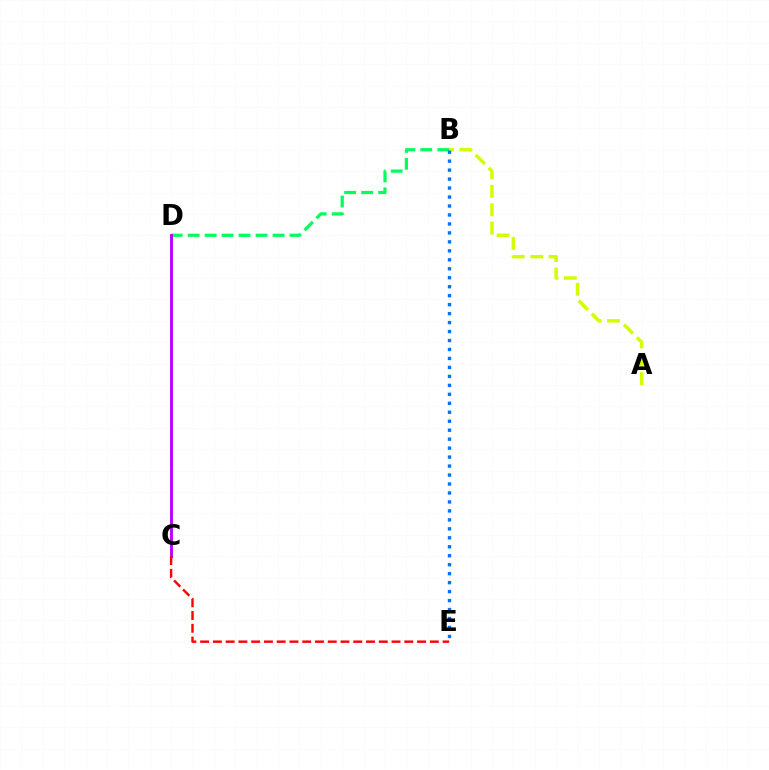{('B', 'D'): [{'color': '#00ff5c', 'line_style': 'dashed', 'thickness': 2.31}], ('C', 'D'): [{'color': '#b900ff', 'line_style': 'solid', 'thickness': 2.07}], ('A', 'B'): [{'color': '#d1ff00', 'line_style': 'dashed', 'thickness': 2.49}], ('B', 'E'): [{'color': '#0074ff', 'line_style': 'dotted', 'thickness': 2.44}], ('C', 'E'): [{'color': '#ff0000', 'line_style': 'dashed', 'thickness': 1.73}]}